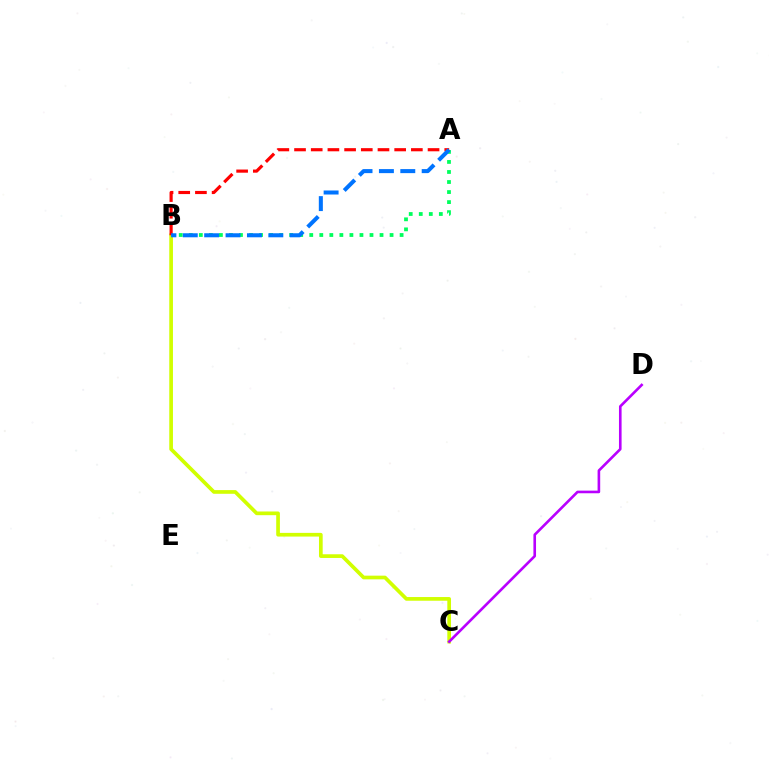{('A', 'B'): [{'color': '#00ff5c', 'line_style': 'dotted', 'thickness': 2.73}, {'color': '#ff0000', 'line_style': 'dashed', 'thickness': 2.27}, {'color': '#0074ff', 'line_style': 'dashed', 'thickness': 2.91}], ('B', 'C'): [{'color': '#d1ff00', 'line_style': 'solid', 'thickness': 2.66}], ('C', 'D'): [{'color': '#b900ff', 'line_style': 'solid', 'thickness': 1.89}]}